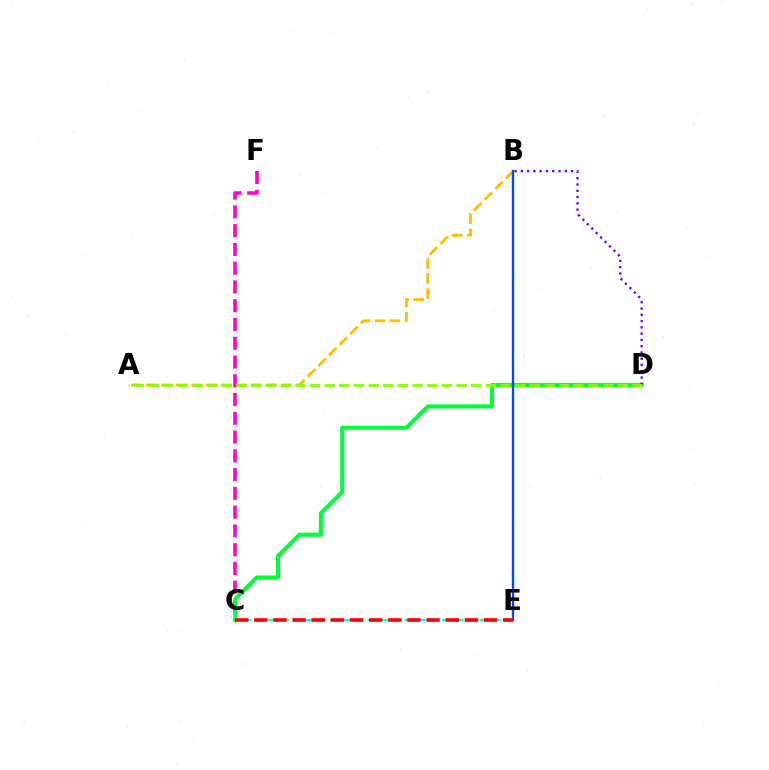{('C', 'F'): [{'color': '#ff00cf', 'line_style': 'dashed', 'thickness': 2.55}], ('A', 'B'): [{'color': '#ffbd00', 'line_style': 'dashed', 'thickness': 2.04}], ('C', 'D'): [{'color': '#00ff39', 'line_style': 'solid', 'thickness': 2.95}], ('B', 'D'): [{'color': '#7200ff', 'line_style': 'dotted', 'thickness': 1.7}], ('B', 'E'): [{'color': '#004bff', 'line_style': 'solid', 'thickness': 1.68}], ('A', 'D'): [{'color': '#84ff00', 'line_style': 'dashed', 'thickness': 1.99}], ('C', 'E'): [{'color': '#00fff6', 'line_style': 'dashed', 'thickness': 1.69}, {'color': '#ff0000', 'line_style': 'dashed', 'thickness': 2.6}]}